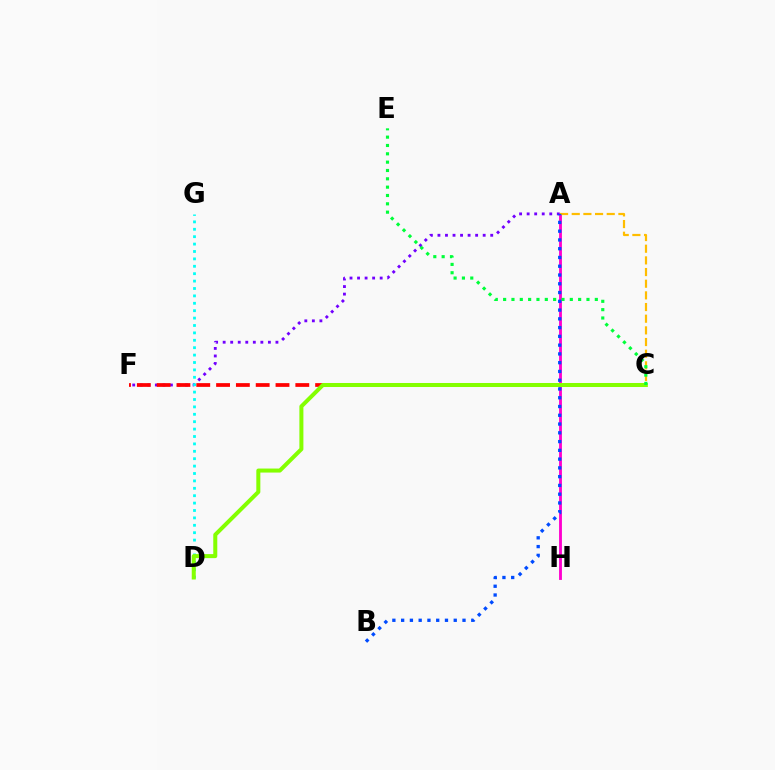{('A', 'F'): [{'color': '#7200ff', 'line_style': 'dotted', 'thickness': 2.05}], ('D', 'G'): [{'color': '#00fff6', 'line_style': 'dotted', 'thickness': 2.01}], ('A', 'H'): [{'color': '#ff00cf', 'line_style': 'solid', 'thickness': 2.05}], ('C', 'F'): [{'color': '#ff0000', 'line_style': 'dashed', 'thickness': 2.69}], ('A', 'C'): [{'color': '#ffbd00', 'line_style': 'dashed', 'thickness': 1.58}], ('C', 'D'): [{'color': '#84ff00', 'line_style': 'solid', 'thickness': 2.89}], ('C', 'E'): [{'color': '#00ff39', 'line_style': 'dotted', 'thickness': 2.26}], ('A', 'B'): [{'color': '#004bff', 'line_style': 'dotted', 'thickness': 2.38}]}